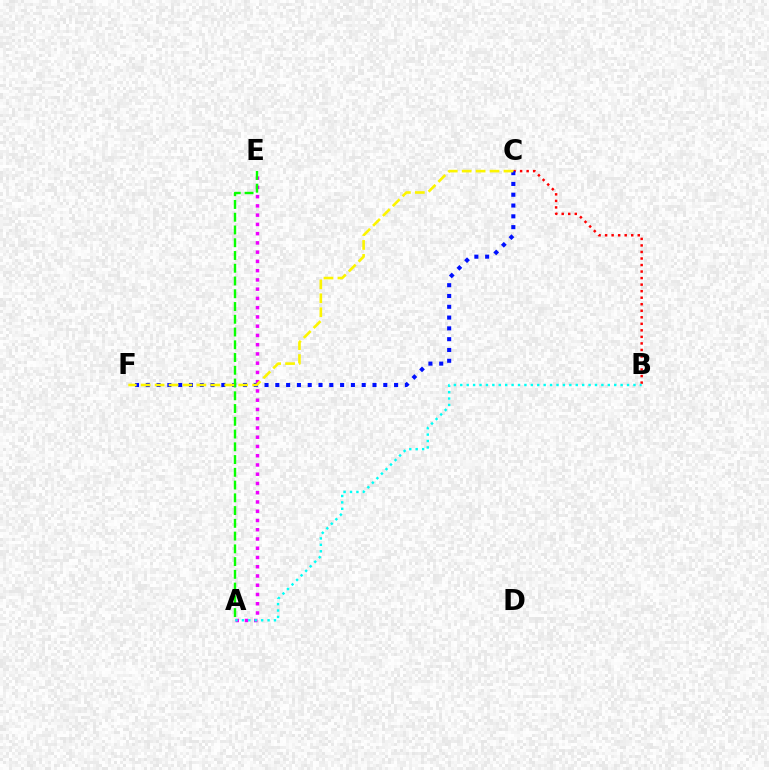{('B', 'C'): [{'color': '#ff0000', 'line_style': 'dotted', 'thickness': 1.77}], ('A', 'E'): [{'color': '#ee00ff', 'line_style': 'dotted', 'thickness': 2.51}, {'color': '#08ff00', 'line_style': 'dashed', 'thickness': 1.73}], ('A', 'B'): [{'color': '#00fff6', 'line_style': 'dotted', 'thickness': 1.74}], ('C', 'F'): [{'color': '#0010ff', 'line_style': 'dotted', 'thickness': 2.93}, {'color': '#fcf500', 'line_style': 'dashed', 'thickness': 1.89}]}